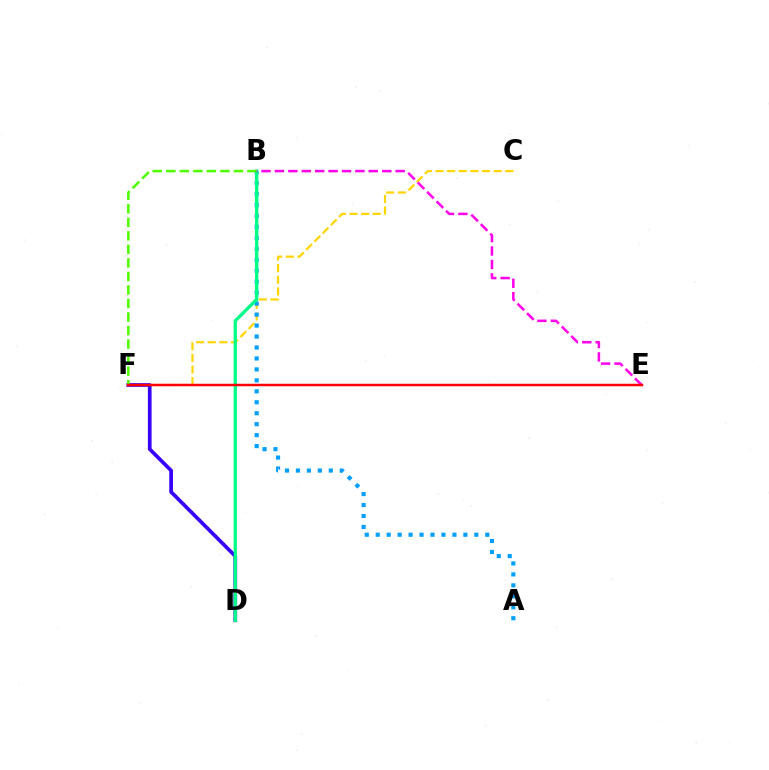{('C', 'F'): [{'color': '#ffd500', 'line_style': 'dashed', 'thickness': 1.58}], ('A', 'B'): [{'color': '#009eff', 'line_style': 'dotted', 'thickness': 2.98}], ('D', 'F'): [{'color': '#3700ff', 'line_style': 'solid', 'thickness': 2.66}], ('B', 'D'): [{'color': '#00ff86', 'line_style': 'solid', 'thickness': 2.4}], ('B', 'F'): [{'color': '#4fff00', 'line_style': 'dashed', 'thickness': 1.84}], ('B', 'E'): [{'color': '#ff00ed', 'line_style': 'dashed', 'thickness': 1.82}], ('E', 'F'): [{'color': '#ff0000', 'line_style': 'solid', 'thickness': 1.78}]}